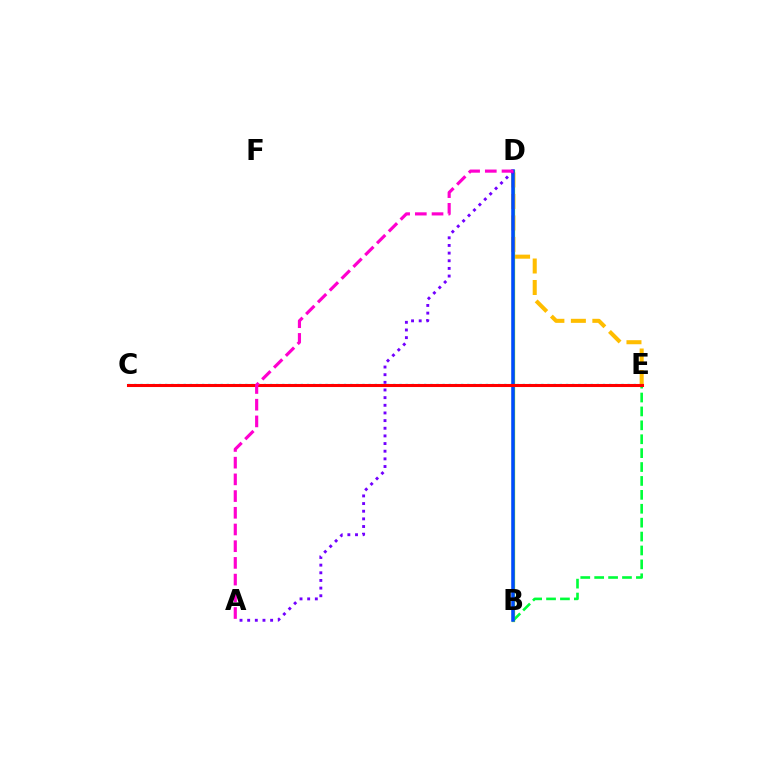{('B', 'D'): [{'color': '#84ff00', 'line_style': 'solid', 'thickness': 2.38}, {'color': '#004bff', 'line_style': 'solid', 'thickness': 2.54}], ('C', 'E'): [{'color': '#00fff6', 'line_style': 'dotted', 'thickness': 1.68}, {'color': '#ff0000', 'line_style': 'solid', 'thickness': 2.2}], ('D', 'E'): [{'color': '#ffbd00', 'line_style': 'dashed', 'thickness': 2.92}], ('B', 'E'): [{'color': '#00ff39', 'line_style': 'dashed', 'thickness': 1.89}], ('A', 'D'): [{'color': '#7200ff', 'line_style': 'dotted', 'thickness': 2.08}, {'color': '#ff00cf', 'line_style': 'dashed', 'thickness': 2.27}]}